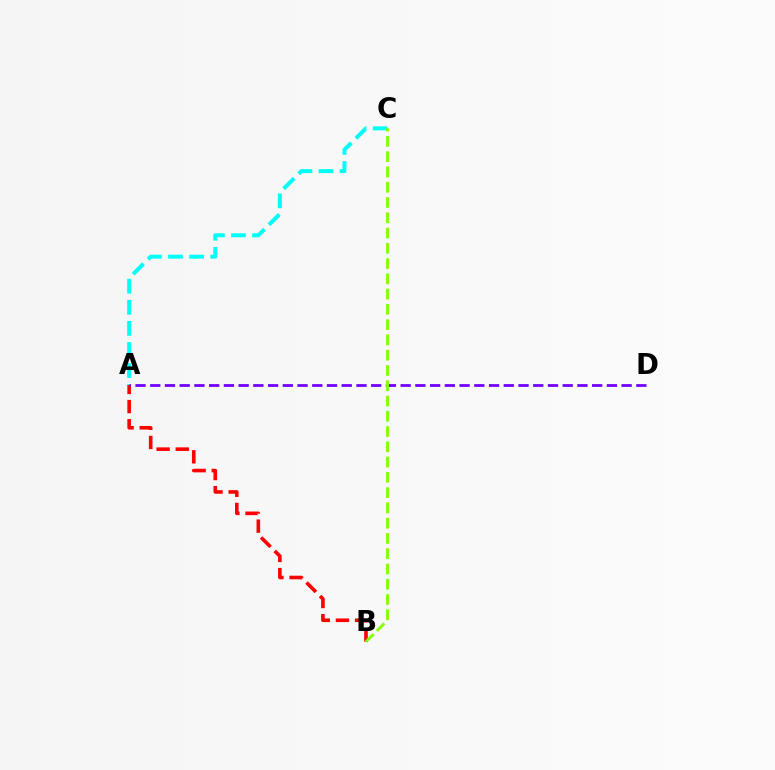{('A', 'C'): [{'color': '#00fff6', 'line_style': 'dashed', 'thickness': 2.87}], ('A', 'B'): [{'color': '#ff0000', 'line_style': 'dashed', 'thickness': 2.6}], ('A', 'D'): [{'color': '#7200ff', 'line_style': 'dashed', 'thickness': 2.0}], ('B', 'C'): [{'color': '#84ff00', 'line_style': 'dashed', 'thickness': 2.07}]}